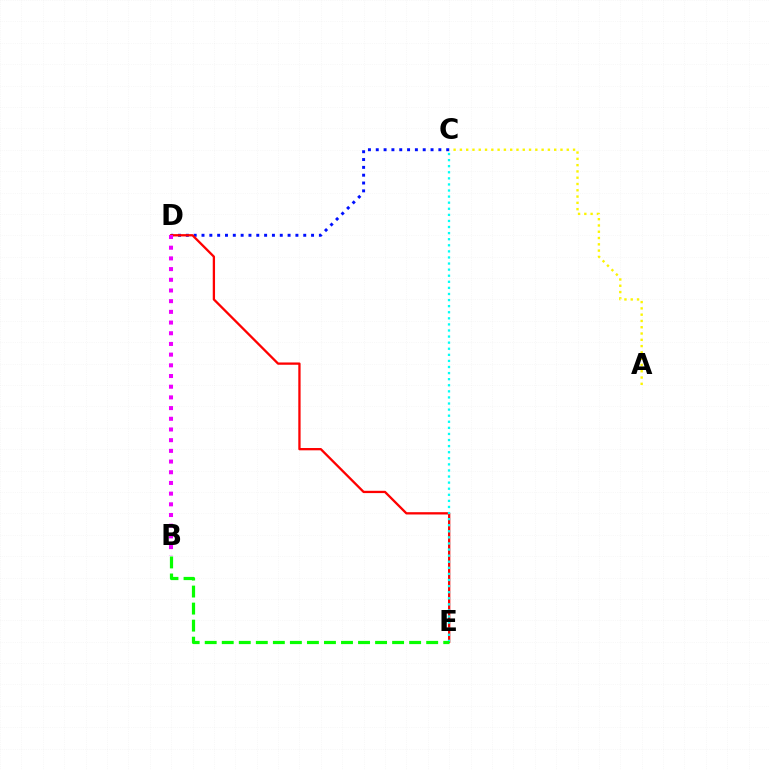{('A', 'C'): [{'color': '#fcf500', 'line_style': 'dotted', 'thickness': 1.71}], ('C', 'D'): [{'color': '#0010ff', 'line_style': 'dotted', 'thickness': 2.13}], ('D', 'E'): [{'color': '#ff0000', 'line_style': 'solid', 'thickness': 1.65}], ('C', 'E'): [{'color': '#00fff6', 'line_style': 'dotted', 'thickness': 1.65}], ('B', 'E'): [{'color': '#08ff00', 'line_style': 'dashed', 'thickness': 2.31}], ('B', 'D'): [{'color': '#ee00ff', 'line_style': 'dotted', 'thickness': 2.91}]}